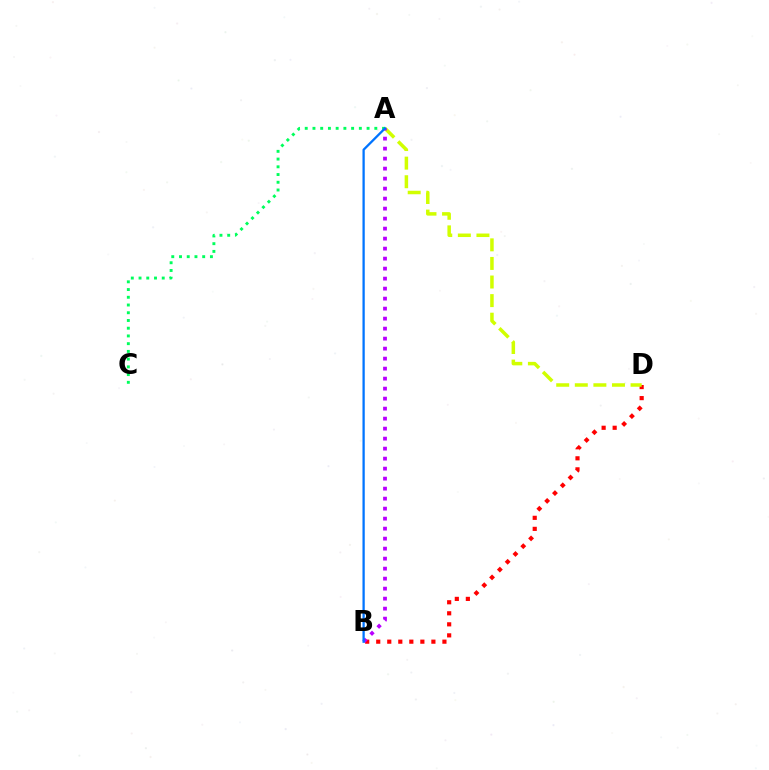{('B', 'D'): [{'color': '#ff0000', 'line_style': 'dotted', 'thickness': 3.0}], ('A', 'D'): [{'color': '#d1ff00', 'line_style': 'dashed', 'thickness': 2.52}], ('A', 'B'): [{'color': '#b900ff', 'line_style': 'dotted', 'thickness': 2.72}, {'color': '#0074ff', 'line_style': 'solid', 'thickness': 1.65}], ('A', 'C'): [{'color': '#00ff5c', 'line_style': 'dotted', 'thickness': 2.1}]}